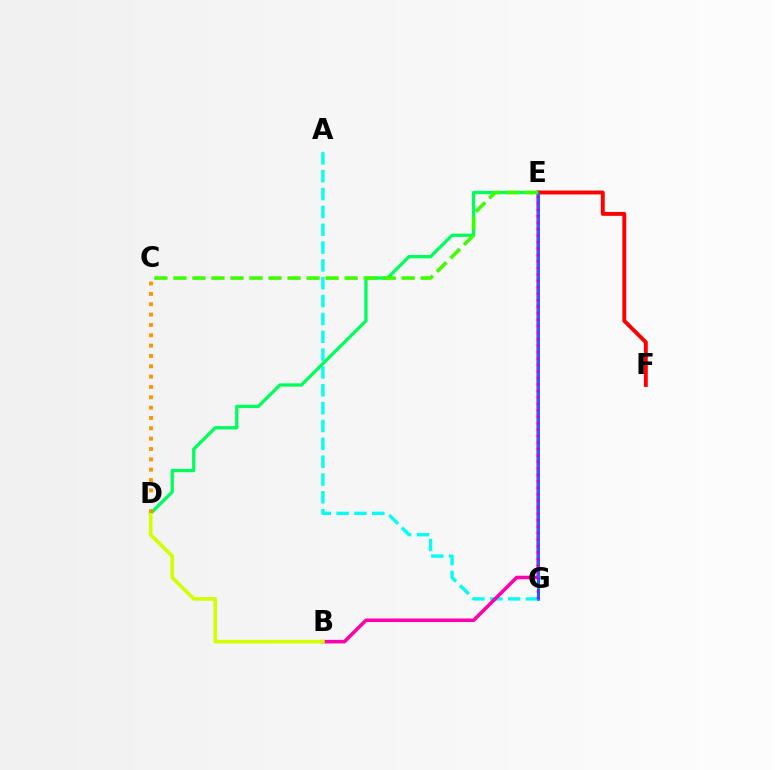{('E', 'G'): [{'color': '#2500ff', 'line_style': 'dashed', 'thickness': 2.12}, {'color': '#0074ff', 'line_style': 'solid', 'thickness': 1.85}, {'color': '#b900ff', 'line_style': 'dotted', 'thickness': 1.76}], ('A', 'G'): [{'color': '#00fff6', 'line_style': 'dashed', 'thickness': 2.42}], ('B', 'E'): [{'color': '#ff00ac', 'line_style': 'solid', 'thickness': 2.55}], ('D', 'E'): [{'color': '#00ff5c', 'line_style': 'solid', 'thickness': 2.37}], ('B', 'D'): [{'color': '#d1ff00', 'line_style': 'solid', 'thickness': 2.62}], ('E', 'F'): [{'color': '#ff0000', 'line_style': 'solid', 'thickness': 2.8}], ('C', 'E'): [{'color': '#3dff00', 'line_style': 'dashed', 'thickness': 2.58}], ('C', 'D'): [{'color': '#ff9400', 'line_style': 'dotted', 'thickness': 2.81}]}